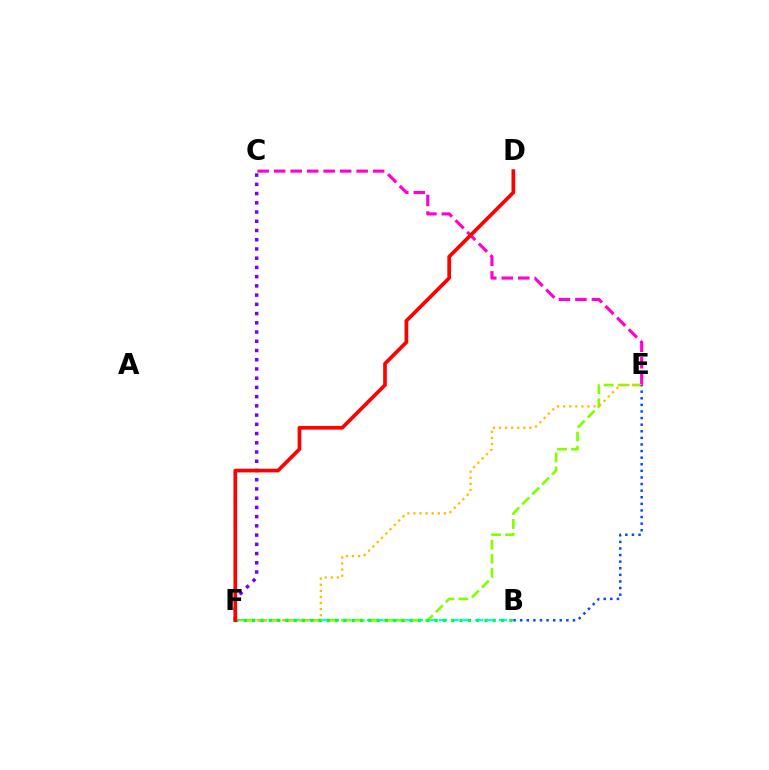{('B', 'F'): [{'color': '#00fff6', 'line_style': 'dashed', 'thickness': 1.63}, {'color': '#00ff39', 'line_style': 'dotted', 'thickness': 2.25}], ('E', 'F'): [{'color': '#84ff00', 'line_style': 'dashed', 'thickness': 1.91}, {'color': '#ffbd00', 'line_style': 'dotted', 'thickness': 1.65}], ('C', 'F'): [{'color': '#7200ff', 'line_style': 'dotted', 'thickness': 2.51}], ('C', 'E'): [{'color': '#ff00cf', 'line_style': 'dashed', 'thickness': 2.24}], ('B', 'E'): [{'color': '#004bff', 'line_style': 'dotted', 'thickness': 1.79}], ('D', 'F'): [{'color': '#ff0000', 'line_style': 'solid', 'thickness': 2.64}]}